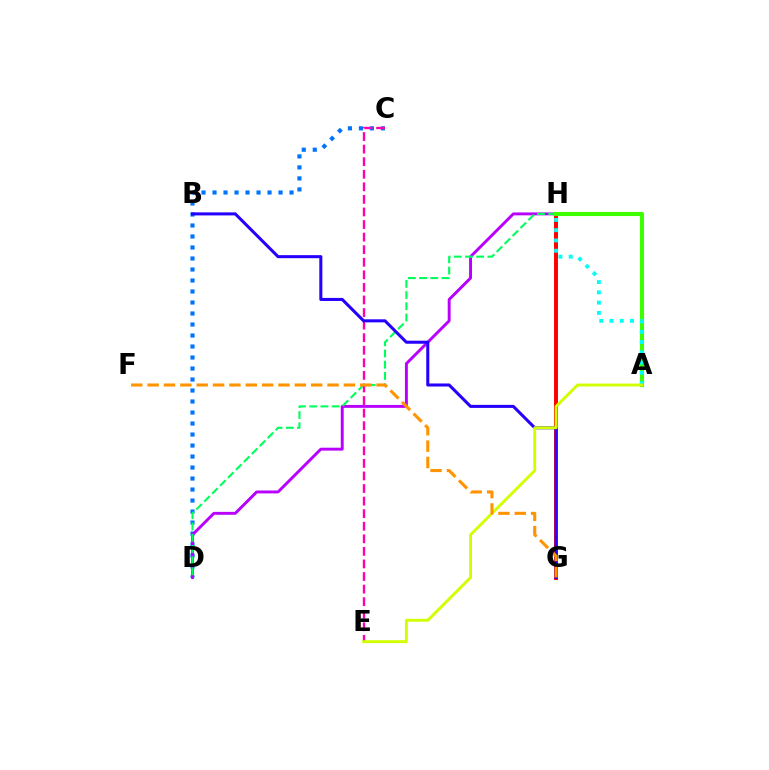{('C', 'D'): [{'color': '#0074ff', 'line_style': 'dotted', 'thickness': 2.99}], ('D', 'H'): [{'color': '#b900ff', 'line_style': 'solid', 'thickness': 2.1}, {'color': '#00ff5c', 'line_style': 'dashed', 'thickness': 1.52}], ('G', 'H'): [{'color': '#ff0000', 'line_style': 'solid', 'thickness': 2.84}], ('C', 'E'): [{'color': '#ff00ac', 'line_style': 'dashed', 'thickness': 1.71}], ('B', 'G'): [{'color': '#2500ff', 'line_style': 'solid', 'thickness': 2.19}], ('A', 'H'): [{'color': '#3dff00', 'line_style': 'solid', 'thickness': 2.95}, {'color': '#00fff6', 'line_style': 'dotted', 'thickness': 2.79}], ('A', 'E'): [{'color': '#d1ff00', 'line_style': 'solid', 'thickness': 2.08}], ('F', 'G'): [{'color': '#ff9400', 'line_style': 'dashed', 'thickness': 2.22}]}